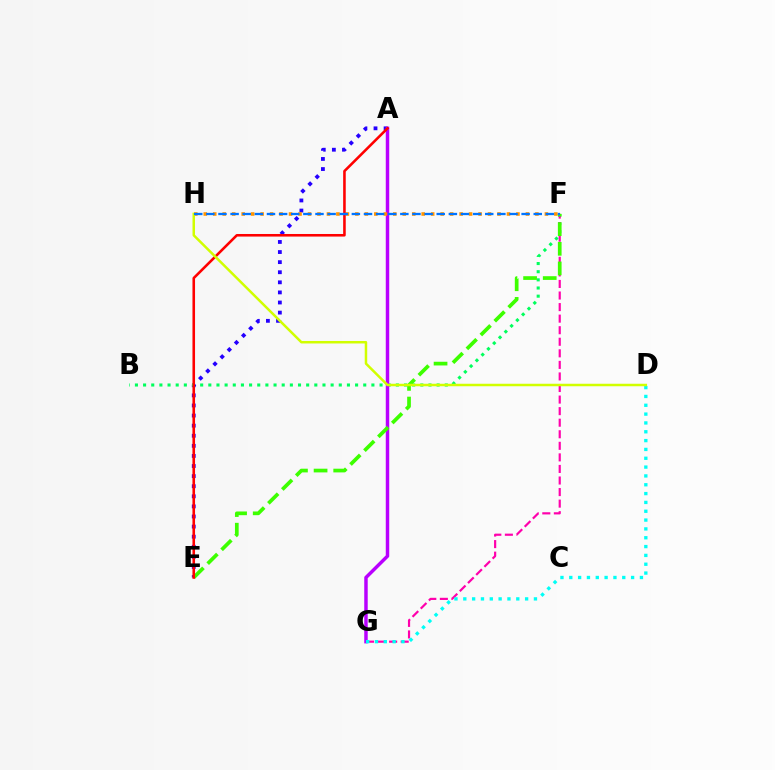{('A', 'E'): [{'color': '#2500ff', 'line_style': 'dotted', 'thickness': 2.74}, {'color': '#ff0000', 'line_style': 'solid', 'thickness': 1.86}], ('B', 'F'): [{'color': '#00ff5c', 'line_style': 'dotted', 'thickness': 2.22}], ('A', 'G'): [{'color': '#b900ff', 'line_style': 'solid', 'thickness': 2.49}], ('F', 'G'): [{'color': '#ff00ac', 'line_style': 'dashed', 'thickness': 1.57}], ('D', 'G'): [{'color': '#00fff6', 'line_style': 'dotted', 'thickness': 2.4}], ('F', 'H'): [{'color': '#ff9400', 'line_style': 'dotted', 'thickness': 2.57}, {'color': '#0074ff', 'line_style': 'dashed', 'thickness': 1.65}], ('E', 'F'): [{'color': '#3dff00', 'line_style': 'dashed', 'thickness': 2.67}], ('D', 'H'): [{'color': '#d1ff00', 'line_style': 'solid', 'thickness': 1.79}]}